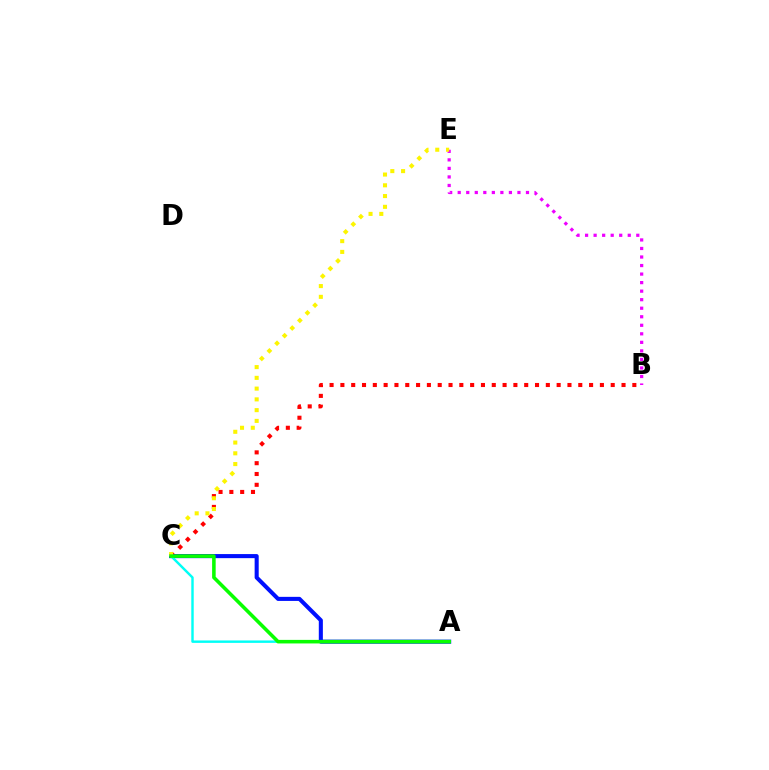{('B', 'C'): [{'color': '#ff0000', 'line_style': 'dotted', 'thickness': 2.94}], ('B', 'E'): [{'color': '#ee00ff', 'line_style': 'dotted', 'thickness': 2.32}], ('A', 'C'): [{'color': '#0010ff', 'line_style': 'solid', 'thickness': 2.93}, {'color': '#00fff6', 'line_style': 'solid', 'thickness': 1.75}, {'color': '#08ff00', 'line_style': 'solid', 'thickness': 2.56}], ('C', 'E'): [{'color': '#fcf500', 'line_style': 'dotted', 'thickness': 2.92}]}